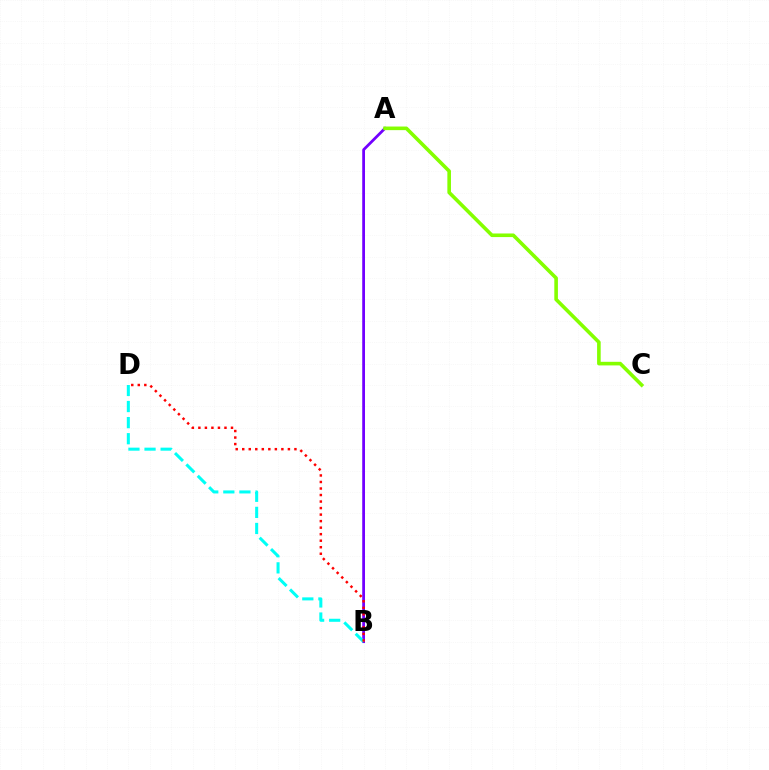{('A', 'B'): [{'color': '#7200ff', 'line_style': 'solid', 'thickness': 1.99}], ('A', 'C'): [{'color': '#84ff00', 'line_style': 'solid', 'thickness': 2.59}], ('B', 'D'): [{'color': '#00fff6', 'line_style': 'dashed', 'thickness': 2.19}, {'color': '#ff0000', 'line_style': 'dotted', 'thickness': 1.77}]}